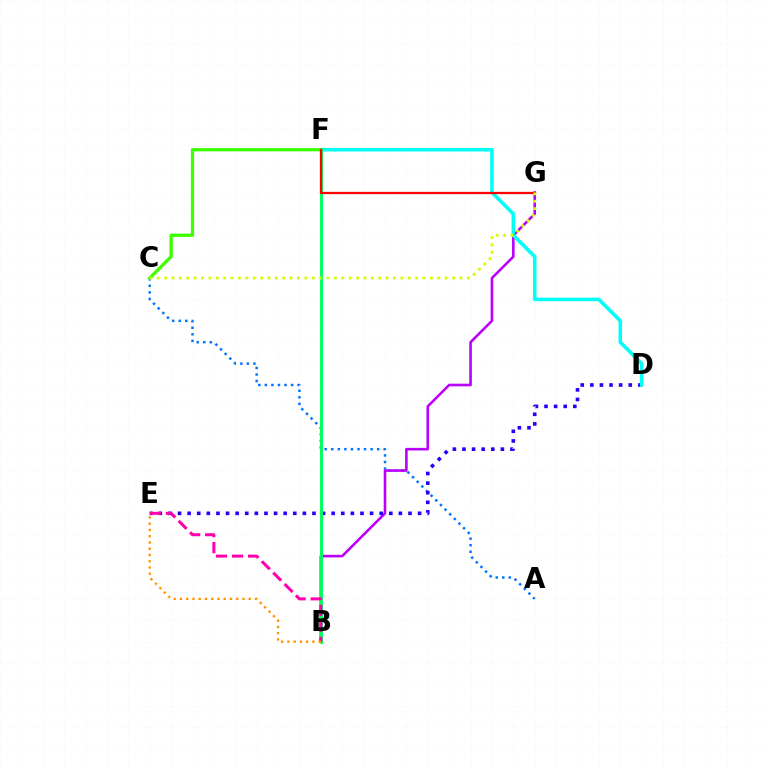{('A', 'C'): [{'color': '#0074ff', 'line_style': 'dotted', 'thickness': 1.78}], ('B', 'G'): [{'color': '#b900ff', 'line_style': 'solid', 'thickness': 1.87}], ('D', 'E'): [{'color': '#2500ff', 'line_style': 'dotted', 'thickness': 2.61}], ('B', 'F'): [{'color': '#00ff5c', 'line_style': 'solid', 'thickness': 2.11}], ('D', 'F'): [{'color': '#00fff6', 'line_style': 'solid', 'thickness': 2.57}], ('B', 'E'): [{'color': '#ff00ac', 'line_style': 'dashed', 'thickness': 2.18}, {'color': '#ff9400', 'line_style': 'dotted', 'thickness': 1.7}], ('C', 'F'): [{'color': '#3dff00', 'line_style': 'solid', 'thickness': 2.36}], ('F', 'G'): [{'color': '#ff0000', 'line_style': 'solid', 'thickness': 1.64}], ('C', 'G'): [{'color': '#d1ff00', 'line_style': 'dotted', 'thickness': 2.01}]}